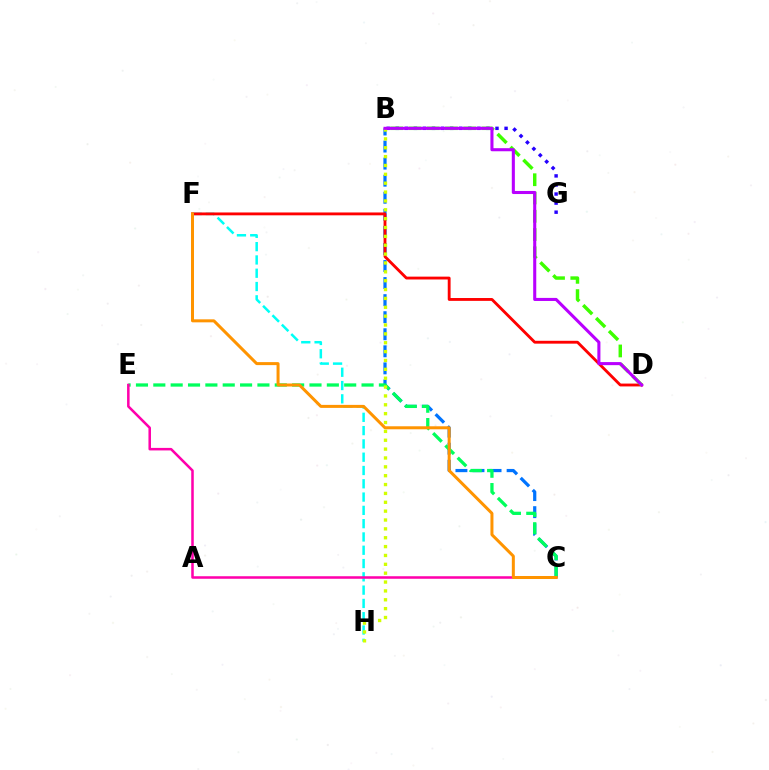{('B', 'C'): [{'color': '#0074ff', 'line_style': 'dashed', 'thickness': 2.32}], ('B', 'G'): [{'color': '#2500ff', 'line_style': 'dotted', 'thickness': 2.46}], ('C', 'E'): [{'color': '#00ff5c', 'line_style': 'dashed', 'thickness': 2.36}, {'color': '#ff00ac', 'line_style': 'solid', 'thickness': 1.83}], ('F', 'H'): [{'color': '#00fff6', 'line_style': 'dashed', 'thickness': 1.81}], ('D', 'F'): [{'color': '#ff0000', 'line_style': 'solid', 'thickness': 2.05}], ('B', 'D'): [{'color': '#3dff00', 'line_style': 'dashed', 'thickness': 2.48}, {'color': '#b900ff', 'line_style': 'solid', 'thickness': 2.21}], ('B', 'H'): [{'color': '#d1ff00', 'line_style': 'dotted', 'thickness': 2.41}], ('C', 'F'): [{'color': '#ff9400', 'line_style': 'solid', 'thickness': 2.16}]}